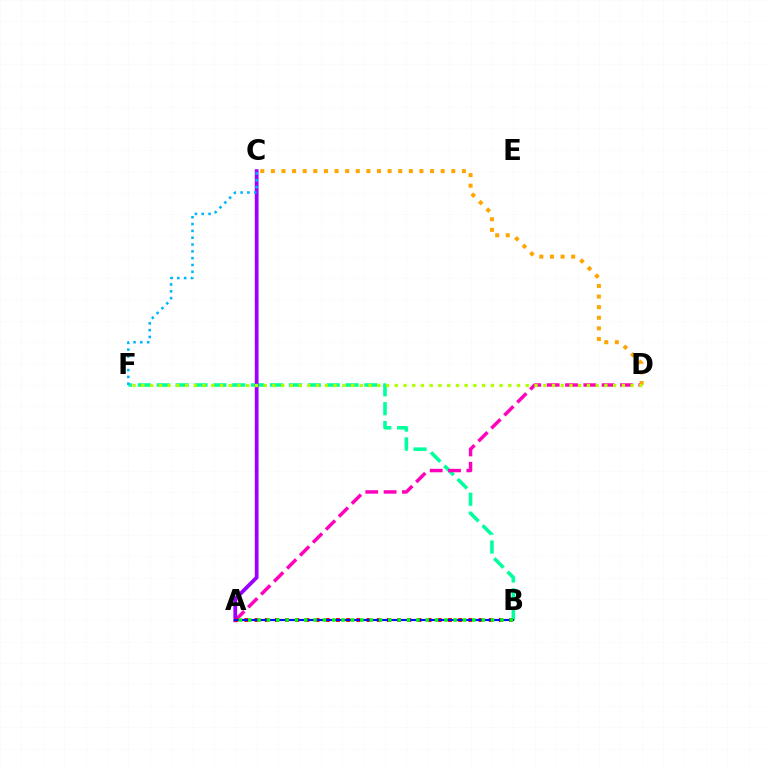{('B', 'F'): [{'color': '#00ff9d', 'line_style': 'dashed', 'thickness': 2.56}], ('A', 'D'): [{'color': '#ff00bd', 'line_style': 'dashed', 'thickness': 2.49}], ('A', 'C'): [{'color': '#9b00ff', 'line_style': 'solid', 'thickness': 2.72}], ('A', 'B'): [{'color': '#ff0000', 'line_style': 'dotted', 'thickness': 2.77}, {'color': '#0010ff', 'line_style': 'solid', 'thickness': 1.55}, {'color': '#08ff00', 'line_style': 'dotted', 'thickness': 2.54}], ('C', 'F'): [{'color': '#00b5ff', 'line_style': 'dotted', 'thickness': 1.85}], ('C', 'D'): [{'color': '#ffa500', 'line_style': 'dotted', 'thickness': 2.88}], ('D', 'F'): [{'color': '#b3ff00', 'line_style': 'dotted', 'thickness': 2.37}]}